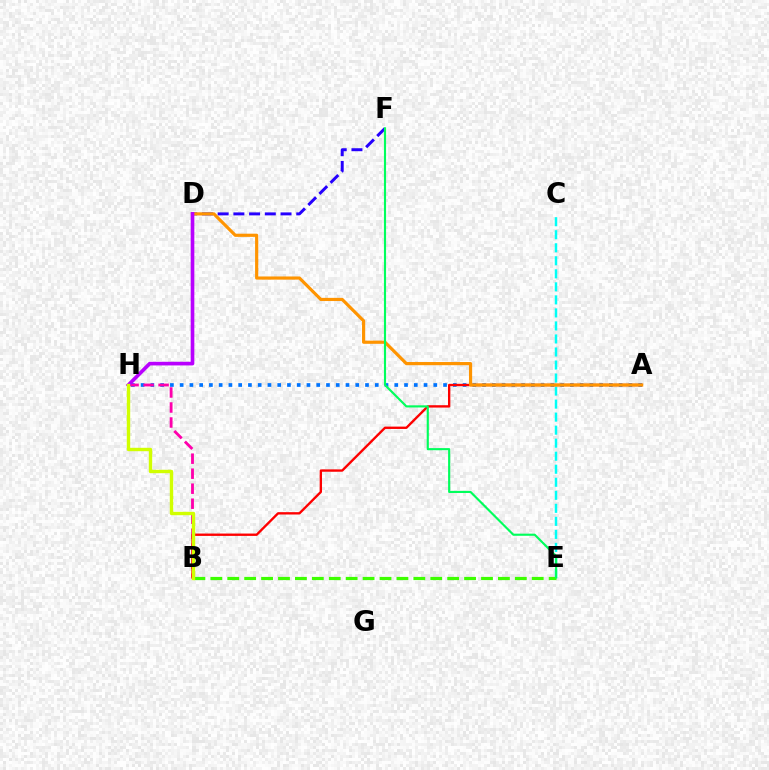{('C', 'E'): [{'color': '#00fff6', 'line_style': 'dashed', 'thickness': 1.77}], ('A', 'H'): [{'color': '#0074ff', 'line_style': 'dotted', 'thickness': 2.65}], ('D', 'F'): [{'color': '#2500ff', 'line_style': 'dashed', 'thickness': 2.14}], ('B', 'H'): [{'color': '#ff00ac', 'line_style': 'dashed', 'thickness': 2.04}, {'color': '#d1ff00', 'line_style': 'solid', 'thickness': 2.44}], ('A', 'B'): [{'color': '#ff0000', 'line_style': 'solid', 'thickness': 1.7}], ('A', 'D'): [{'color': '#ff9400', 'line_style': 'solid', 'thickness': 2.28}], ('B', 'E'): [{'color': '#3dff00', 'line_style': 'dashed', 'thickness': 2.3}], ('E', 'F'): [{'color': '#00ff5c', 'line_style': 'solid', 'thickness': 1.54}], ('D', 'H'): [{'color': '#b900ff', 'line_style': 'solid', 'thickness': 2.63}]}